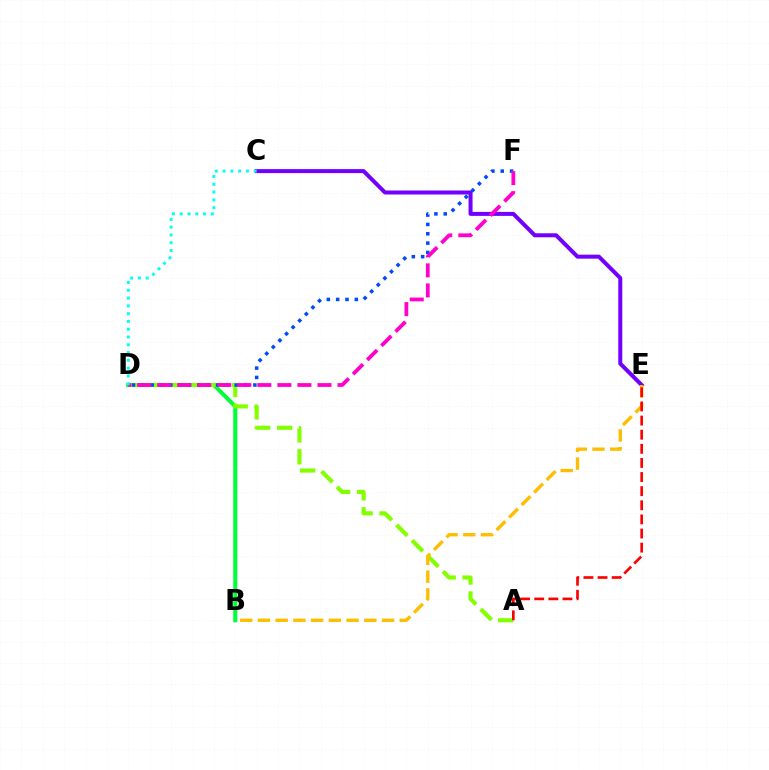{('B', 'D'): [{'color': '#00ff39', 'line_style': 'solid', 'thickness': 2.93}], ('A', 'D'): [{'color': '#84ff00', 'line_style': 'dashed', 'thickness': 2.98}], ('C', 'E'): [{'color': '#7200ff', 'line_style': 'solid', 'thickness': 2.88}], ('D', 'F'): [{'color': '#004bff', 'line_style': 'dotted', 'thickness': 2.54}, {'color': '#ff00cf', 'line_style': 'dashed', 'thickness': 2.72}], ('C', 'D'): [{'color': '#00fff6', 'line_style': 'dotted', 'thickness': 2.11}], ('B', 'E'): [{'color': '#ffbd00', 'line_style': 'dashed', 'thickness': 2.41}], ('A', 'E'): [{'color': '#ff0000', 'line_style': 'dashed', 'thickness': 1.92}]}